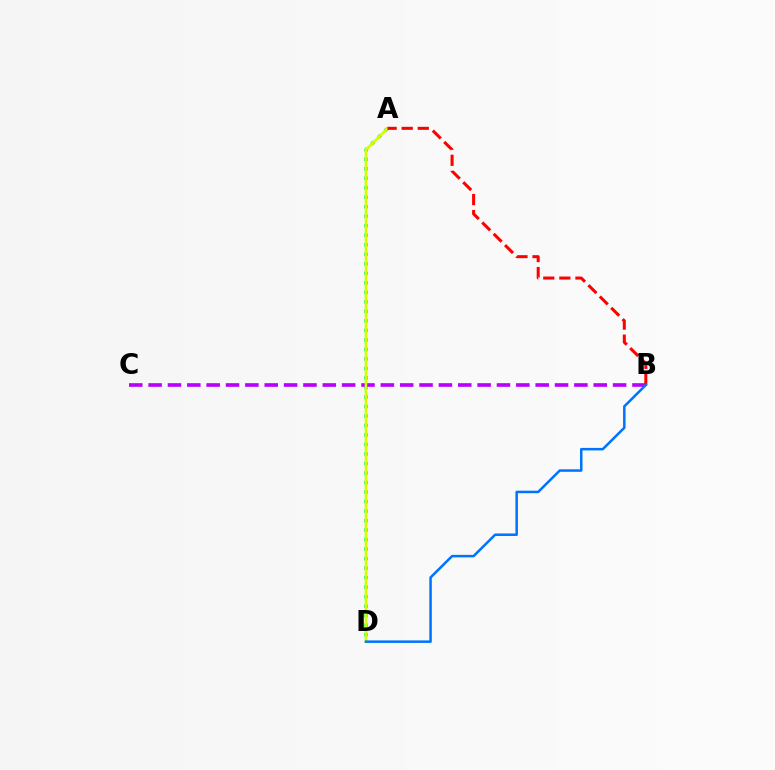{('A', 'D'): [{'color': '#00ff5c', 'line_style': 'dotted', 'thickness': 2.58}, {'color': '#d1ff00', 'line_style': 'solid', 'thickness': 1.85}], ('B', 'C'): [{'color': '#b900ff', 'line_style': 'dashed', 'thickness': 2.63}], ('A', 'B'): [{'color': '#ff0000', 'line_style': 'dashed', 'thickness': 2.18}], ('B', 'D'): [{'color': '#0074ff', 'line_style': 'solid', 'thickness': 1.81}]}